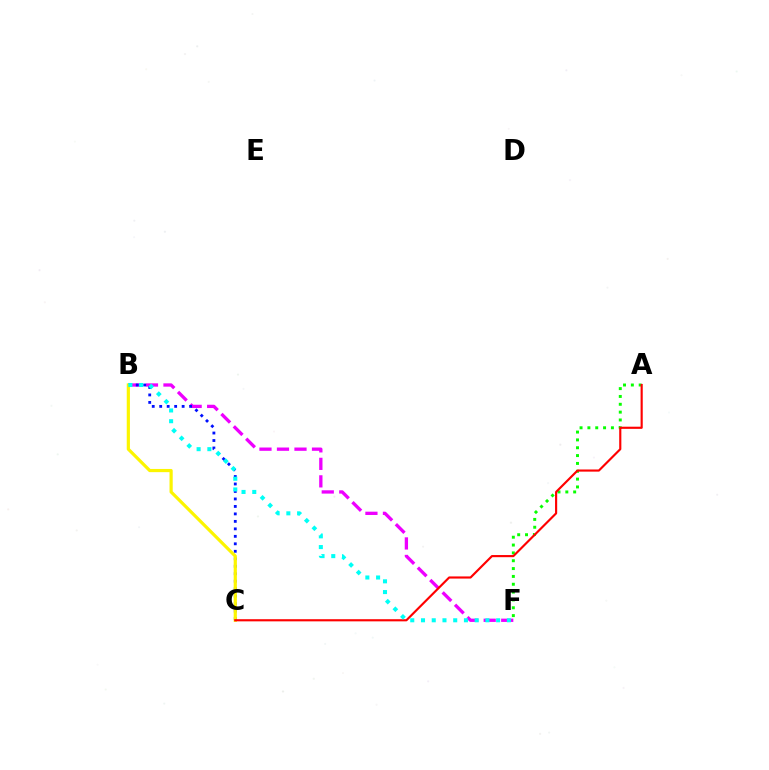{('B', 'F'): [{'color': '#ee00ff', 'line_style': 'dashed', 'thickness': 2.38}, {'color': '#00fff6', 'line_style': 'dotted', 'thickness': 2.92}], ('B', 'C'): [{'color': '#0010ff', 'line_style': 'dotted', 'thickness': 2.03}, {'color': '#fcf500', 'line_style': 'solid', 'thickness': 2.3}], ('A', 'F'): [{'color': '#08ff00', 'line_style': 'dotted', 'thickness': 2.13}], ('A', 'C'): [{'color': '#ff0000', 'line_style': 'solid', 'thickness': 1.55}]}